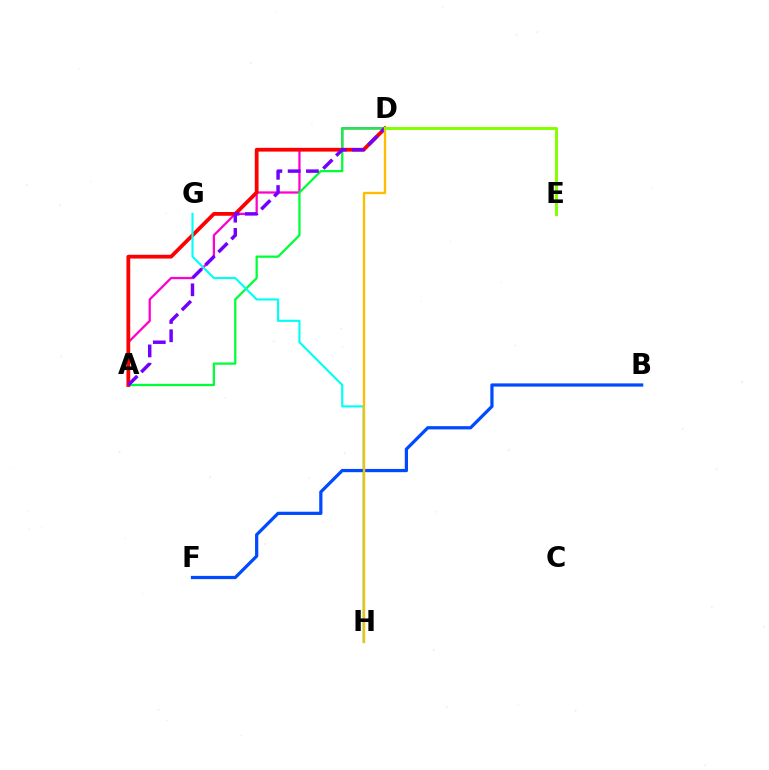{('A', 'D'): [{'color': '#ff00cf', 'line_style': 'solid', 'thickness': 1.63}, {'color': '#00ff39', 'line_style': 'solid', 'thickness': 1.64}, {'color': '#ff0000', 'line_style': 'solid', 'thickness': 2.72}, {'color': '#7200ff', 'line_style': 'dashed', 'thickness': 2.48}], ('G', 'H'): [{'color': '#00fff6', 'line_style': 'solid', 'thickness': 1.53}], ('B', 'F'): [{'color': '#004bff', 'line_style': 'solid', 'thickness': 2.33}], ('D', 'H'): [{'color': '#ffbd00', 'line_style': 'solid', 'thickness': 1.69}], ('D', 'E'): [{'color': '#84ff00', 'line_style': 'solid', 'thickness': 2.14}]}